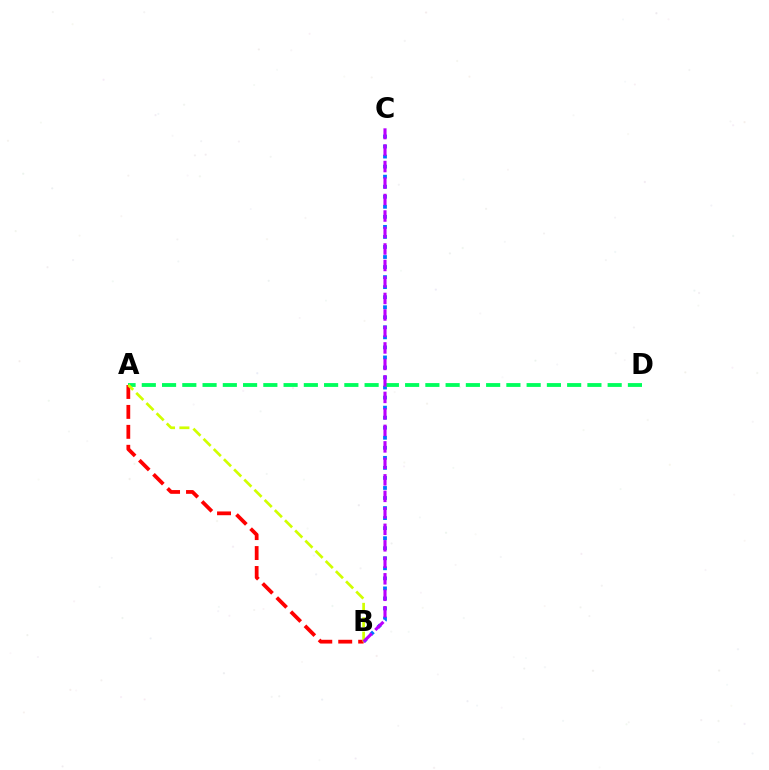{('B', 'C'): [{'color': '#0074ff', 'line_style': 'dotted', 'thickness': 2.73}, {'color': '#b900ff', 'line_style': 'dashed', 'thickness': 2.24}], ('A', 'D'): [{'color': '#00ff5c', 'line_style': 'dashed', 'thickness': 2.75}], ('A', 'B'): [{'color': '#ff0000', 'line_style': 'dashed', 'thickness': 2.71}, {'color': '#d1ff00', 'line_style': 'dashed', 'thickness': 1.96}]}